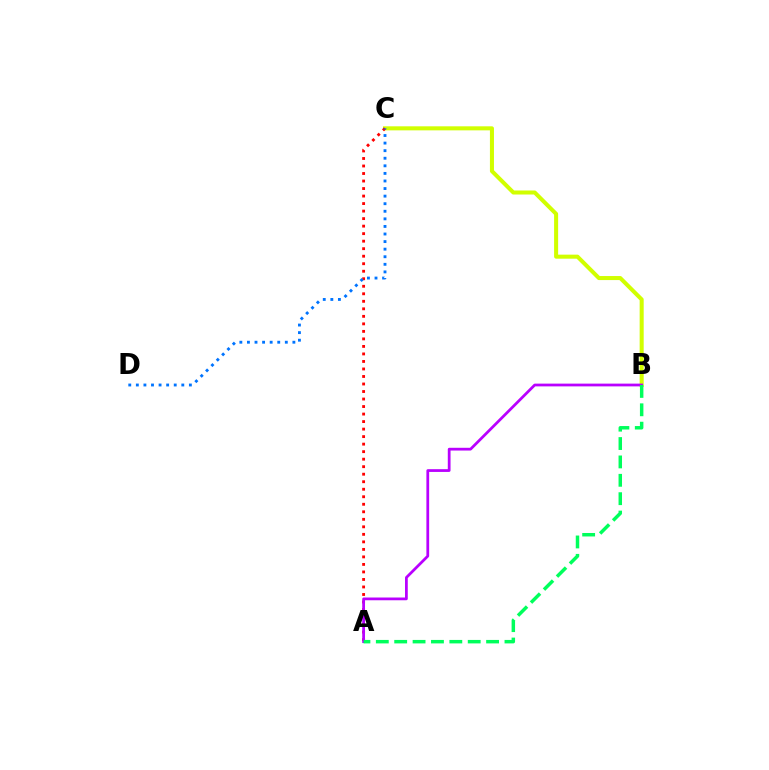{('B', 'C'): [{'color': '#d1ff00', 'line_style': 'solid', 'thickness': 2.91}], ('A', 'C'): [{'color': '#ff0000', 'line_style': 'dotted', 'thickness': 2.04}], ('A', 'B'): [{'color': '#b900ff', 'line_style': 'solid', 'thickness': 1.98}, {'color': '#00ff5c', 'line_style': 'dashed', 'thickness': 2.5}], ('C', 'D'): [{'color': '#0074ff', 'line_style': 'dotted', 'thickness': 2.06}]}